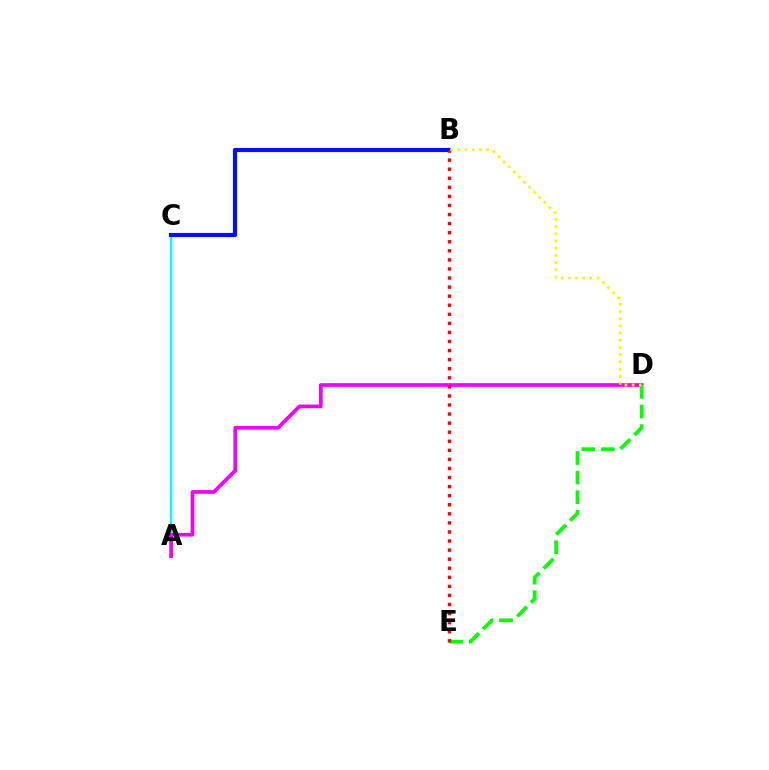{('A', 'C'): [{'color': '#00fff6', 'line_style': 'solid', 'thickness': 1.64}], ('B', 'C'): [{'color': '#0010ff', 'line_style': 'solid', 'thickness': 2.99}], ('A', 'D'): [{'color': '#ee00ff', 'line_style': 'solid', 'thickness': 2.66}], ('D', 'E'): [{'color': '#08ff00', 'line_style': 'dashed', 'thickness': 2.67}], ('B', 'E'): [{'color': '#ff0000', 'line_style': 'dotted', 'thickness': 2.46}], ('B', 'D'): [{'color': '#fcf500', 'line_style': 'dotted', 'thickness': 1.95}]}